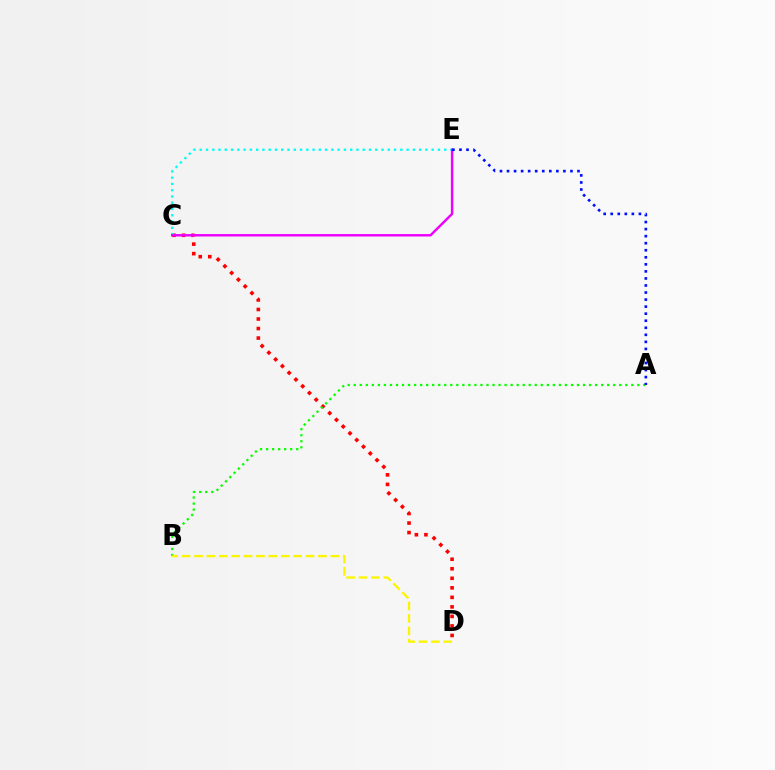{('C', 'D'): [{'color': '#ff0000', 'line_style': 'dotted', 'thickness': 2.59}], ('A', 'B'): [{'color': '#08ff00', 'line_style': 'dotted', 'thickness': 1.64}], ('C', 'E'): [{'color': '#00fff6', 'line_style': 'dotted', 'thickness': 1.7}, {'color': '#ee00ff', 'line_style': 'solid', 'thickness': 1.75}], ('A', 'E'): [{'color': '#0010ff', 'line_style': 'dotted', 'thickness': 1.91}], ('B', 'D'): [{'color': '#fcf500', 'line_style': 'dashed', 'thickness': 1.68}]}